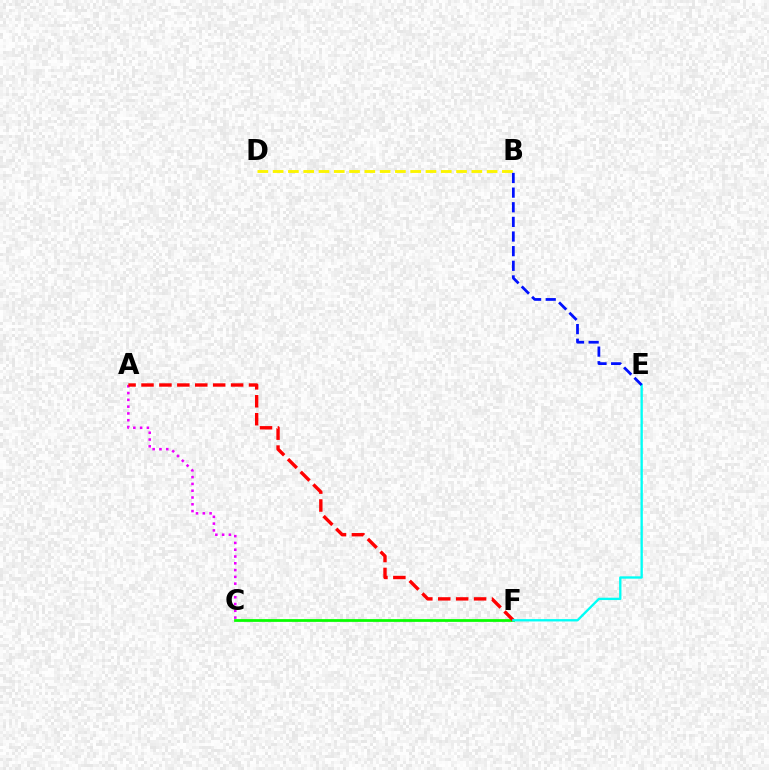{('C', 'F'): [{'color': '#08ff00', 'line_style': 'solid', 'thickness': 1.99}], ('A', 'C'): [{'color': '#ee00ff', 'line_style': 'dotted', 'thickness': 1.84}], ('B', 'D'): [{'color': '#fcf500', 'line_style': 'dashed', 'thickness': 2.08}], ('A', 'F'): [{'color': '#ff0000', 'line_style': 'dashed', 'thickness': 2.43}], ('E', 'F'): [{'color': '#00fff6', 'line_style': 'solid', 'thickness': 1.69}], ('B', 'E'): [{'color': '#0010ff', 'line_style': 'dashed', 'thickness': 1.99}]}